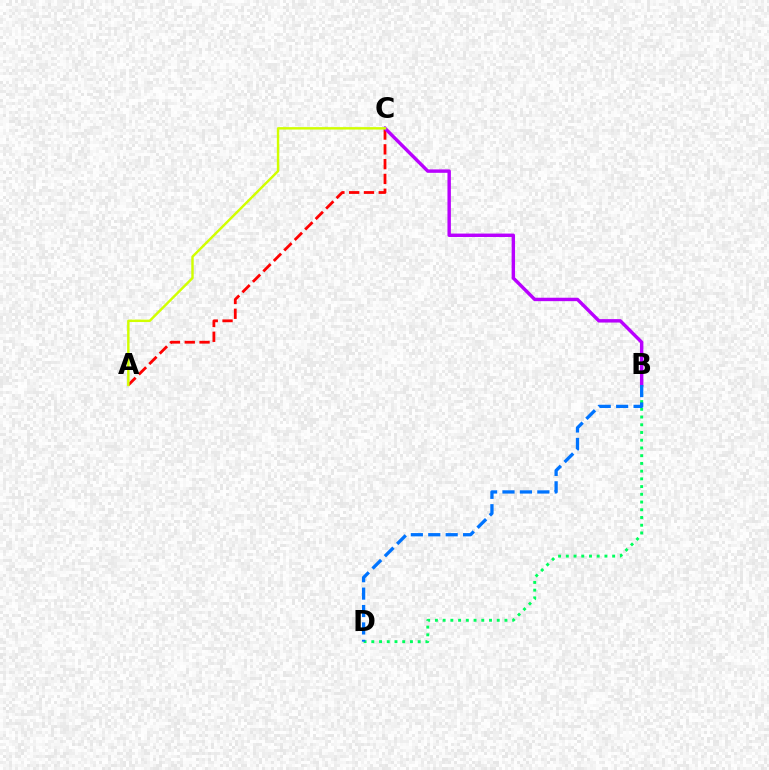{('A', 'C'): [{'color': '#ff0000', 'line_style': 'dashed', 'thickness': 2.01}, {'color': '#d1ff00', 'line_style': 'solid', 'thickness': 1.75}], ('B', 'C'): [{'color': '#b900ff', 'line_style': 'solid', 'thickness': 2.46}], ('B', 'D'): [{'color': '#00ff5c', 'line_style': 'dotted', 'thickness': 2.1}, {'color': '#0074ff', 'line_style': 'dashed', 'thickness': 2.37}]}